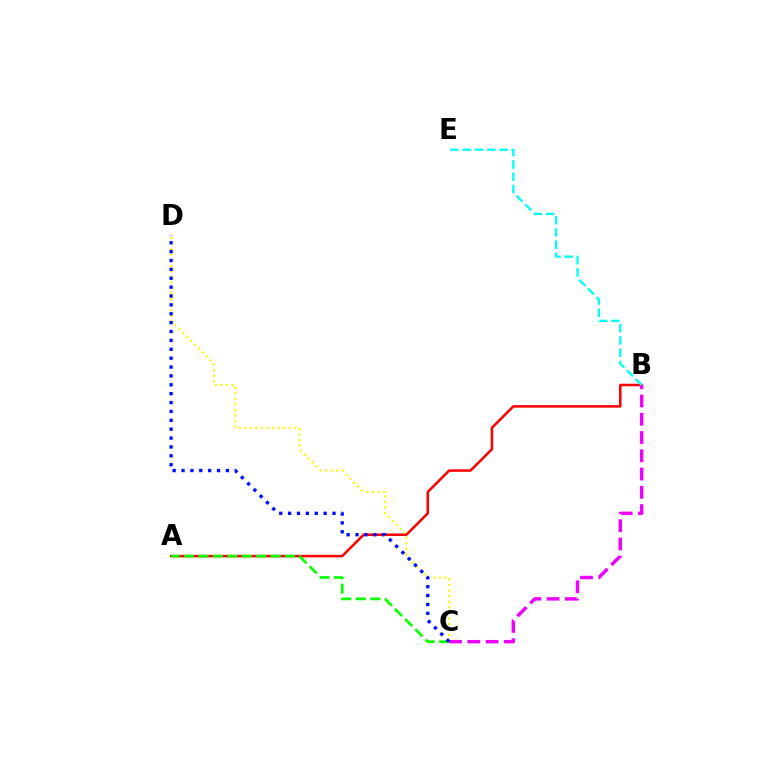{('A', 'B'): [{'color': '#ff0000', 'line_style': 'solid', 'thickness': 1.82}], ('C', 'D'): [{'color': '#fcf500', 'line_style': 'dotted', 'thickness': 1.51}, {'color': '#0010ff', 'line_style': 'dotted', 'thickness': 2.41}], ('A', 'C'): [{'color': '#08ff00', 'line_style': 'dashed', 'thickness': 1.96}], ('B', 'C'): [{'color': '#ee00ff', 'line_style': 'dashed', 'thickness': 2.48}], ('B', 'E'): [{'color': '#00fff6', 'line_style': 'dashed', 'thickness': 1.67}]}